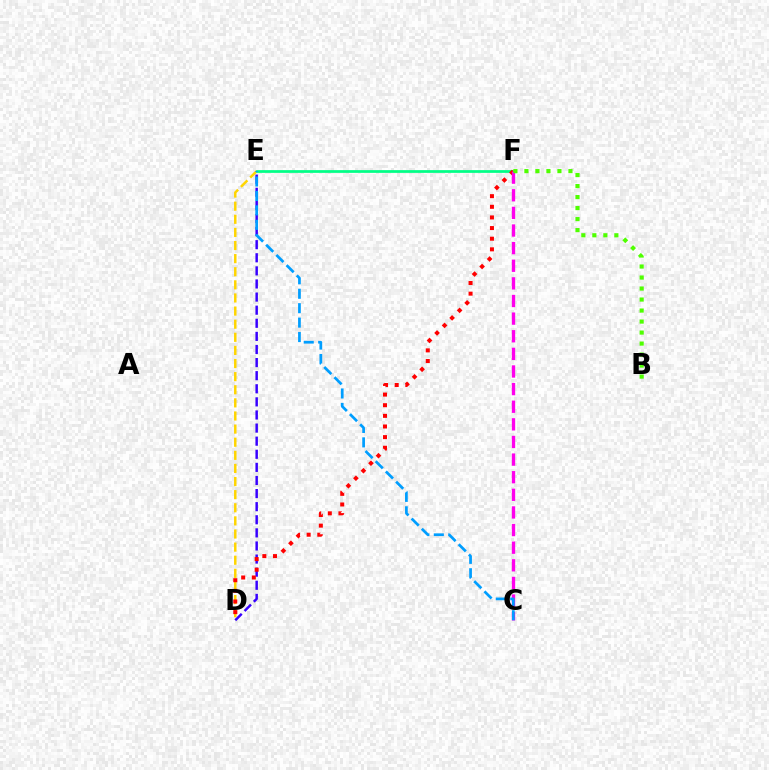{('D', 'E'): [{'color': '#3700ff', 'line_style': 'dashed', 'thickness': 1.78}, {'color': '#ffd500', 'line_style': 'dashed', 'thickness': 1.78}], ('E', 'F'): [{'color': '#00ff86', 'line_style': 'solid', 'thickness': 1.97}], ('D', 'F'): [{'color': '#ff0000', 'line_style': 'dotted', 'thickness': 2.89}], ('C', 'F'): [{'color': '#ff00ed', 'line_style': 'dashed', 'thickness': 2.39}], ('C', 'E'): [{'color': '#009eff', 'line_style': 'dashed', 'thickness': 1.96}], ('B', 'F'): [{'color': '#4fff00', 'line_style': 'dotted', 'thickness': 2.99}]}